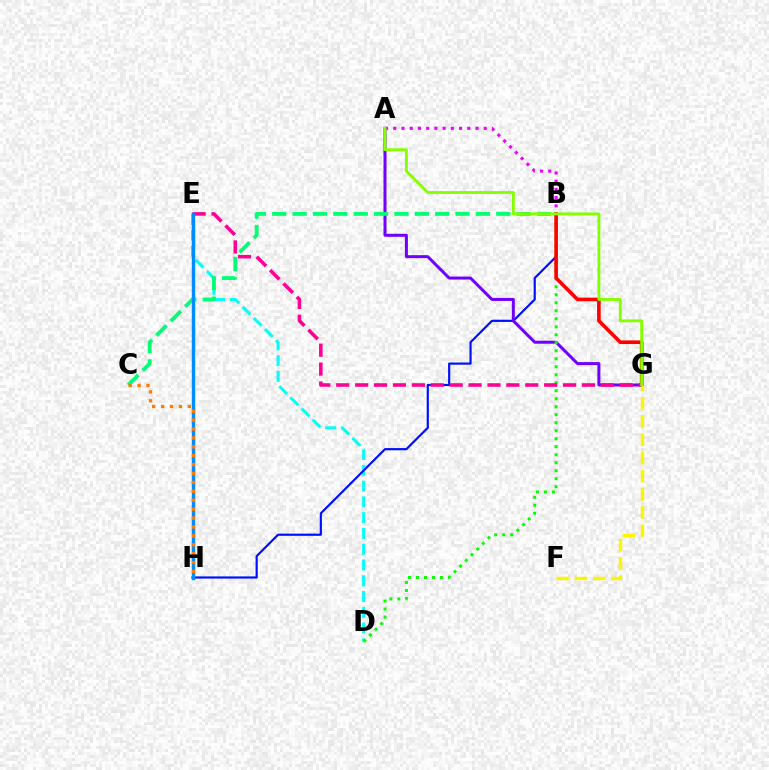{('D', 'E'): [{'color': '#00fff6', 'line_style': 'dashed', 'thickness': 2.14}], ('B', 'H'): [{'color': '#0010ff', 'line_style': 'solid', 'thickness': 1.58}], ('A', 'G'): [{'color': '#7200ff', 'line_style': 'solid', 'thickness': 2.17}, {'color': '#84ff00', 'line_style': 'solid', 'thickness': 2.06}], ('B', 'D'): [{'color': '#08ff00', 'line_style': 'dotted', 'thickness': 2.17}], ('A', 'B'): [{'color': '#ee00ff', 'line_style': 'dotted', 'thickness': 2.23}], ('B', 'C'): [{'color': '#00ff74', 'line_style': 'dashed', 'thickness': 2.77}], ('B', 'G'): [{'color': '#ff0000', 'line_style': 'solid', 'thickness': 2.61}], ('F', 'G'): [{'color': '#fcf500', 'line_style': 'dashed', 'thickness': 2.47}], ('E', 'G'): [{'color': '#ff0094', 'line_style': 'dashed', 'thickness': 2.57}], ('E', 'H'): [{'color': '#008cff', 'line_style': 'solid', 'thickness': 2.47}], ('C', 'H'): [{'color': '#ff7c00', 'line_style': 'dotted', 'thickness': 2.42}]}